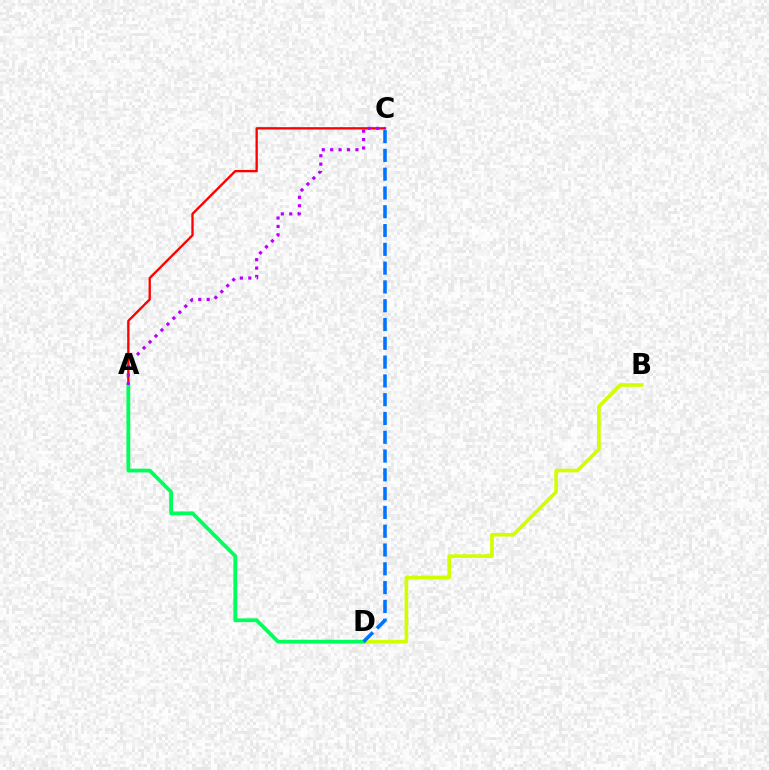{('B', 'D'): [{'color': '#d1ff00', 'line_style': 'solid', 'thickness': 2.62}], ('A', 'C'): [{'color': '#ff0000', 'line_style': 'solid', 'thickness': 1.68}, {'color': '#b900ff', 'line_style': 'dotted', 'thickness': 2.29}], ('A', 'D'): [{'color': '#00ff5c', 'line_style': 'solid', 'thickness': 2.73}], ('C', 'D'): [{'color': '#0074ff', 'line_style': 'dashed', 'thickness': 2.55}]}